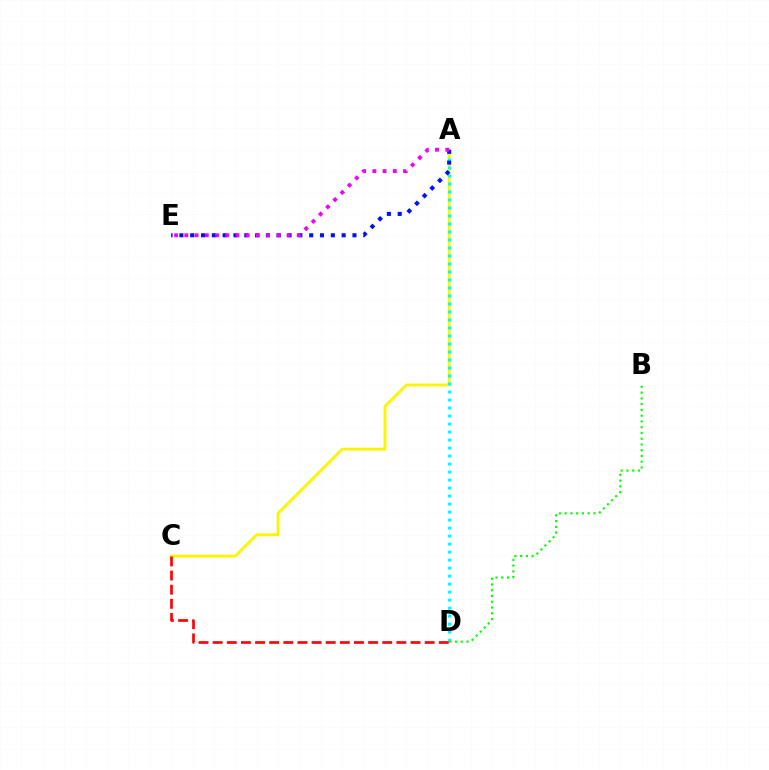{('A', 'C'): [{'color': '#fcf500', 'line_style': 'solid', 'thickness': 2.07}], ('A', 'D'): [{'color': '#00fff6', 'line_style': 'dotted', 'thickness': 2.17}], ('A', 'E'): [{'color': '#0010ff', 'line_style': 'dotted', 'thickness': 2.94}, {'color': '#ee00ff', 'line_style': 'dotted', 'thickness': 2.78}], ('B', 'D'): [{'color': '#08ff00', 'line_style': 'dotted', 'thickness': 1.56}], ('C', 'D'): [{'color': '#ff0000', 'line_style': 'dashed', 'thickness': 1.92}]}